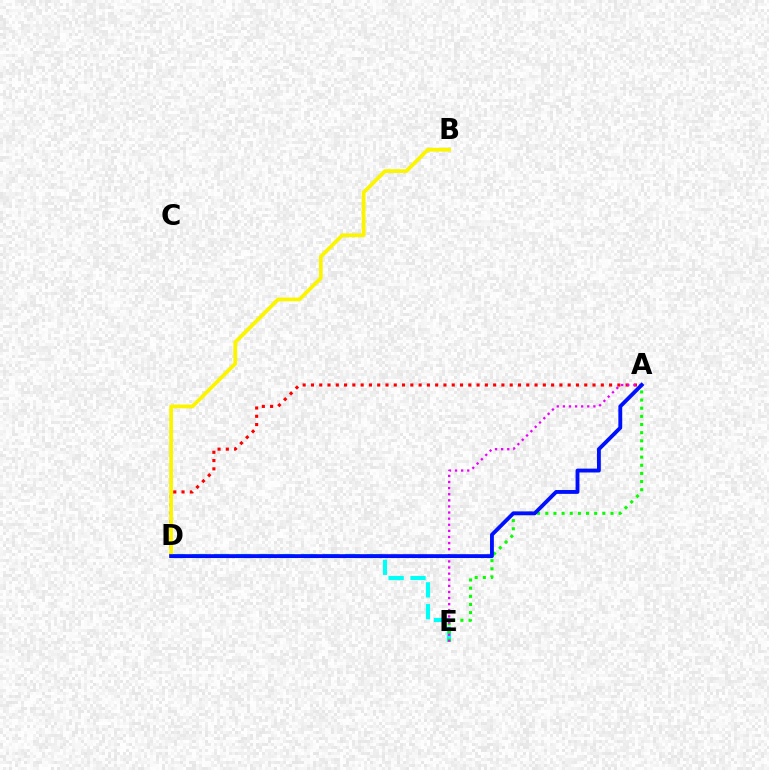{('D', 'E'): [{'color': '#00fff6', 'line_style': 'dashed', 'thickness': 2.97}], ('A', 'E'): [{'color': '#08ff00', 'line_style': 'dotted', 'thickness': 2.21}, {'color': '#ee00ff', 'line_style': 'dotted', 'thickness': 1.66}], ('A', 'D'): [{'color': '#ff0000', 'line_style': 'dotted', 'thickness': 2.25}, {'color': '#0010ff', 'line_style': 'solid', 'thickness': 2.78}], ('B', 'D'): [{'color': '#fcf500', 'line_style': 'solid', 'thickness': 2.7}]}